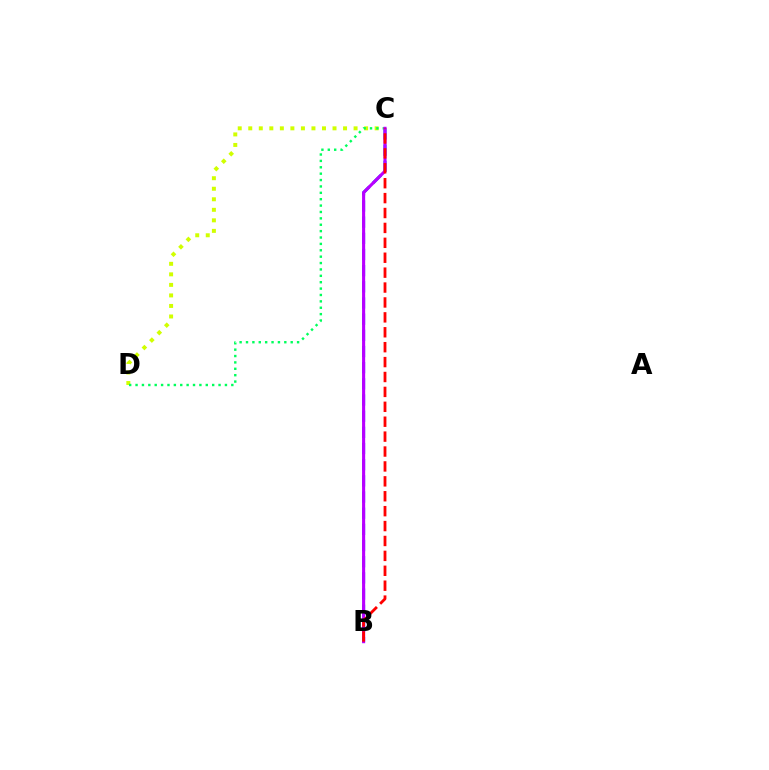{('B', 'C'): [{'color': '#0074ff', 'line_style': 'dashed', 'thickness': 2.2}, {'color': '#b900ff', 'line_style': 'solid', 'thickness': 2.23}, {'color': '#ff0000', 'line_style': 'dashed', 'thickness': 2.03}], ('C', 'D'): [{'color': '#d1ff00', 'line_style': 'dotted', 'thickness': 2.86}, {'color': '#00ff5c', 'line_style': 'dotted', 'thickness': 1.73}]}